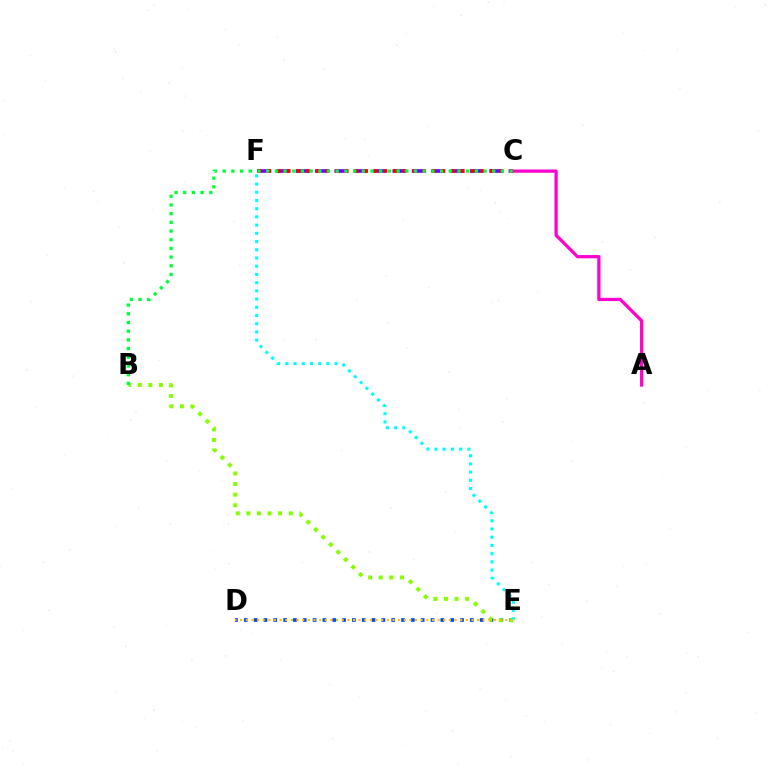{('C', 'F'): [{'color': '#7200ff', 'line_style': 'dashed', 'thickness': 2.63}, {'color': '#ff0000', 'line_style': 'dotted', 'thickness': 2.63}], ('D', 'E'): [{'color': '#004bff', 'line_style': 'dotted', 'thickness': 2.67}, {'color': '#ffbd00', 'line_style': 'dotted', 'thickness': 1.53}], ('B', 'E'): [{'color': '#84ff00', 'line_style': 'dotted', 'thickness': 2.88}], ('E', 'F'): [{'color': '#00fff6', 'line_style': 'dotted', 'thickness': 2.23}], ('A', 'C'): [{'color': '#ff00cf', 'line_style': 'solid', 'thickness': 2.33}], ('B', 'C'): [{'color': '#00ff39', 'line_style': 'dotted', 'thickness': 2.36}]}